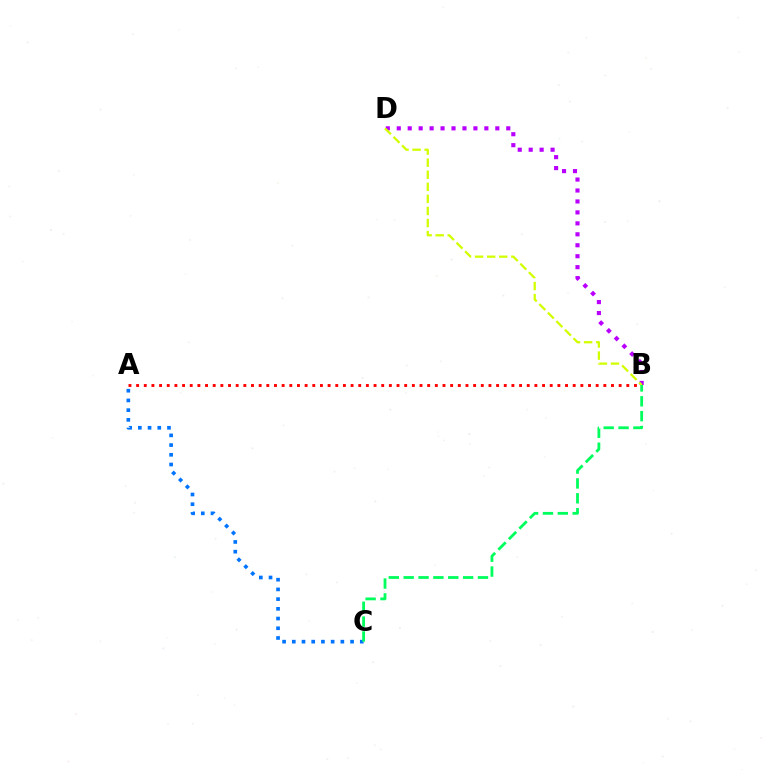{('B', 'D'): [{'color': '#b900ff', 'line_style': 'dotted', 'thickness': 2.98}, {'color': '#d1ff00', 'line_style': 'dashed', 'thickness': 1.64}], ('A', 'C'): [{'color': '#0074ff', 'line_style': 'dotted', 'thickness': 2.64}], ('A', 'B'): [{'color': '#ff0000', 'line_style': 'dotted', 'thickness': 2.08}], ('B', 'C'): [{'color': '#00ff5c', 'line_style': 'dashed', 'thickness': 2.02}]}